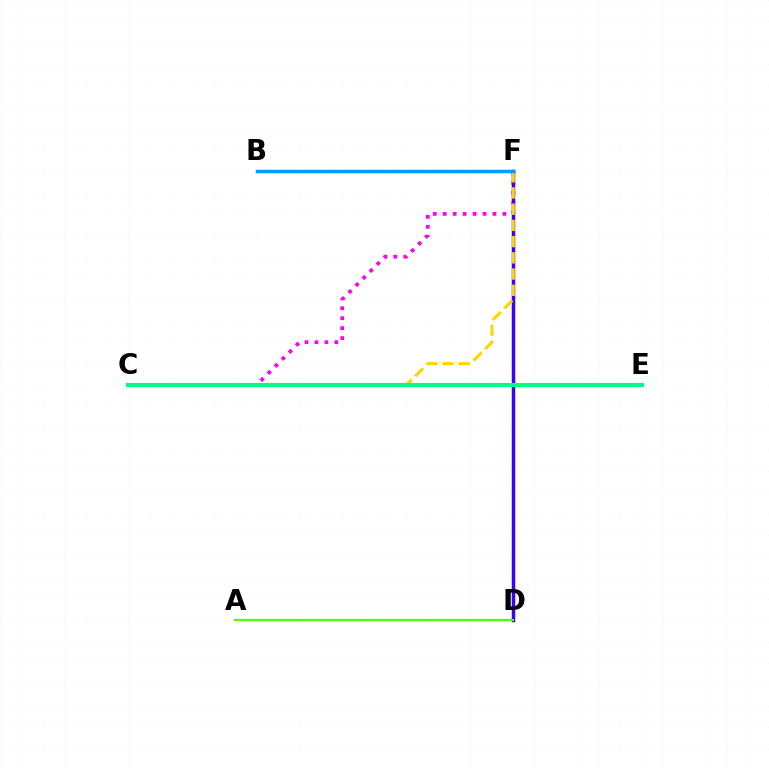{('C', 'F'): [{'color': '#ff00ed', 'line_style': 'dotted', 'thickness': 2.7}, {'color': '#ffd500', 'line_style': 'dashed', 'thickness': 2.2}], ('B', 'F'): [{'color': '#ff0000', 'line_style': 'dotted', 'thickness': 2.14}, {'color': '#009eff', 'line_style': 'solid', 'thickness': 2.52}], ('D', 'F'): [{'color': '#3700ff', 'line_style': 'solid', 'thickness': 2.5}], ('A', 'D'): [{'color': '#4fff00', 'line_style': 'solid', 'thickness': 1.63}], ('C', 'E'): [{'color': '#00ff86', 'line_style': 'solid', 'thickness': 3.0}]}